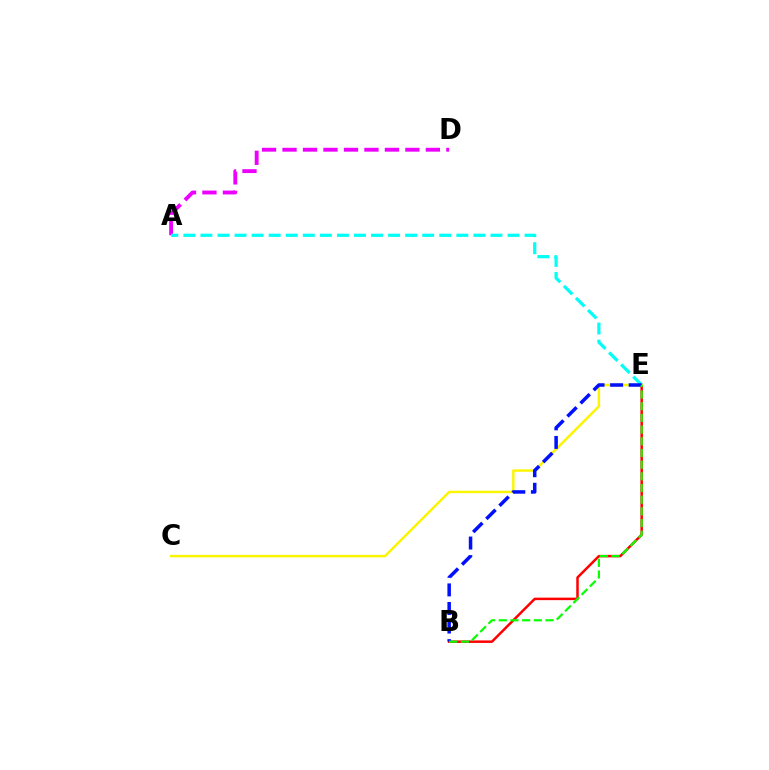{('A', 'D'): [{'color': '#ee00ff', 'line_style': 'dashed', 'thickness': 2.78}], ('B', 'E'): [{'color': '#ff0000', 'line_style': 'solid', 'thickness': 1.8}, {'color': '#0010ff', 'line_style': 'dashed', 'thickness': 2.52}, {'color': '#08ff00', 'line_style': 'dashed', 'thickness': 1.59}], ('C', 'E'): [{'color': '#fcf500', 'line_style': 'solid', 'thickness': 1.76}], ('A', 'E'): [{'color': '#00fff6', 'line_style': 'dashed', 'thickness': 2.32}]}